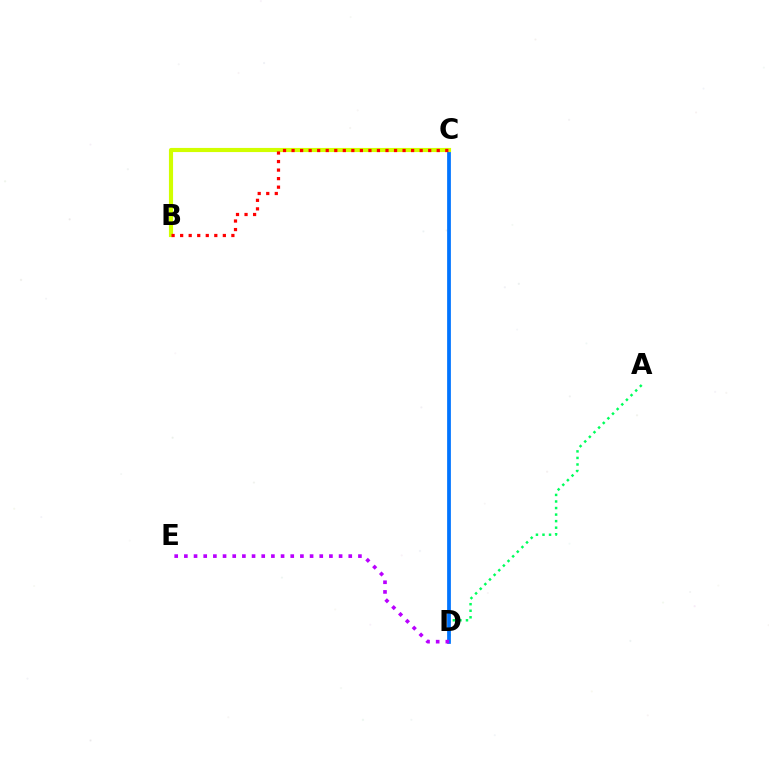{('A', 'D'): [{'color': '#00ff5c', 'line_style': 'dotted', 'thickness': 1.78}], ('C', 'D'): [{'color': '#0074ff', 'line_style': 'solid', 'thickness': 2.7}], ('B', 'C'): [{'color': '#d1ff00', 'line_style': 'solid', 'thickness': 2.98}, {'color': '#ff0000', 'line_style': 'dotted', 'thickness': 2.32}], ('D', 'E'): [{'color': '#b900ff', 'line_style': 'dotted', 'thickness': 2.63}]}